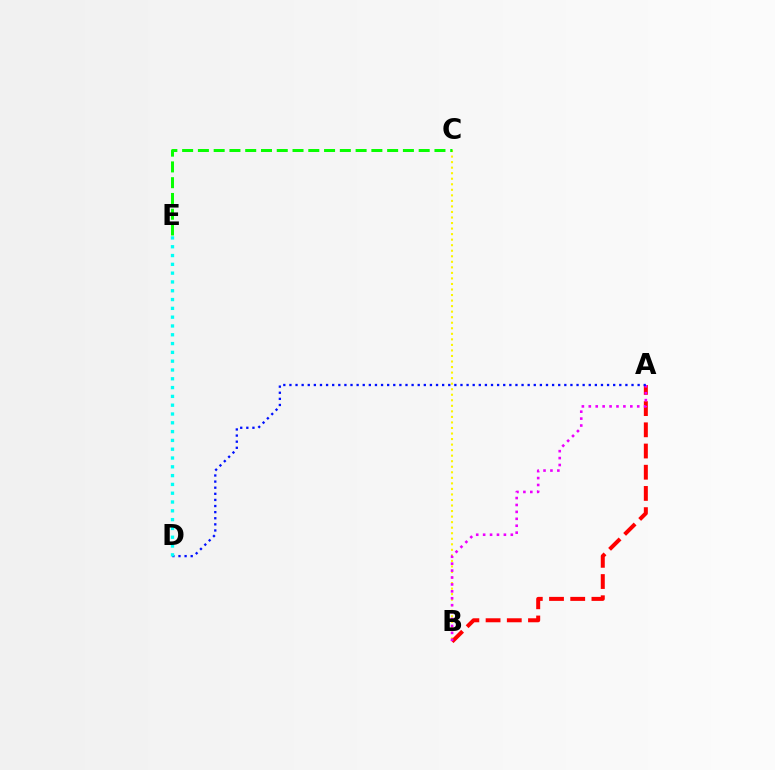{('B', 'C'): [{'color': '#fcf500', 'line_style': 'dotted', 'thickness': 1.5}], ('A', 'B'): [{'color': '#ff0000', 'line_style': 'dashed', 'thickness': 2.88}, {'color': '#ee00ff', 'line_style': 'dotted', 'thickness': 1.88}], ('A', 'D'): [{'color': '#0010ff', 'line_style': 'dotted', 'thickness': 1.66}], ('D', 'E'): [{'color': '#00fff6', 'line_style': 'dotted', 'thickness': 2.39}], ('C', 'E'): [{'color': '#08ff00', 'line_style': 'dashed', 'thickness': 2.14}]}